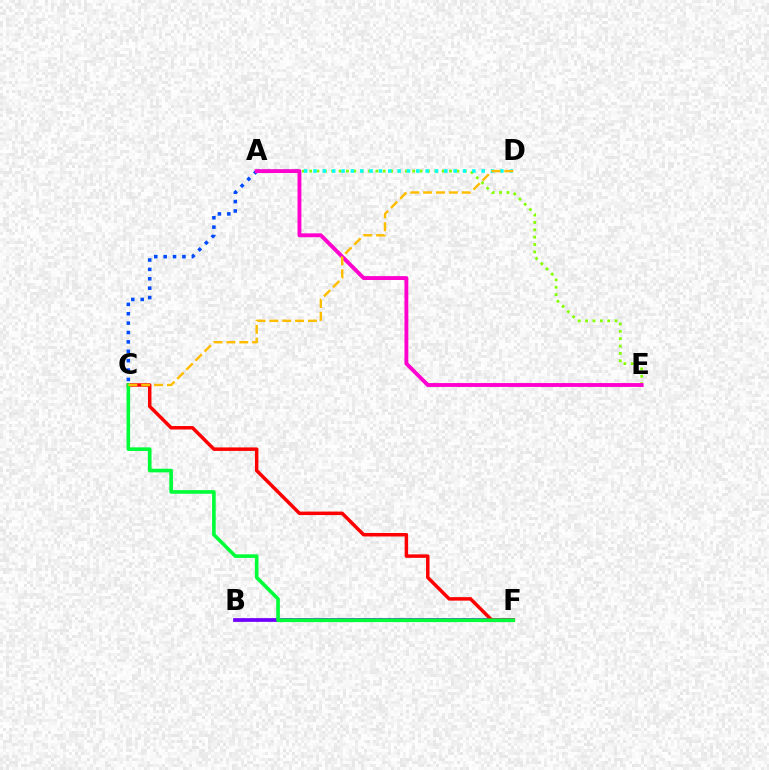{('A', 'C'): [{'color': '#004bff', 'line_style': 'dotted', 'thickness': 2.55}], ('A', 'E'): [{'color': '#84ff00', 'line_style': 'dotted', 'thickness': 2.0}, {'color': '#ff00cf', 'line_style': 'solid', 'thickness': 2.79}], ('B', 'F'): [{'color': '#7200ff', 'line_style': 'solid', 'thickness': 2.68}], ('C', 'F'): [{'color': '#ff0000', 'line_style': 'solid', 'thickness': 2.5}, {'color': '#00ff39', 'line_style': 'solid', 'thickness': 2.61}], ('A', 'D'): [{'color': '#00fff6', 'line_style': 'dotted', 'thickness': 2.54}], ('C', 'D'): [{'color': '#ffbd00', 'line_style': 'dashed', 'thickness': 1.75}]}